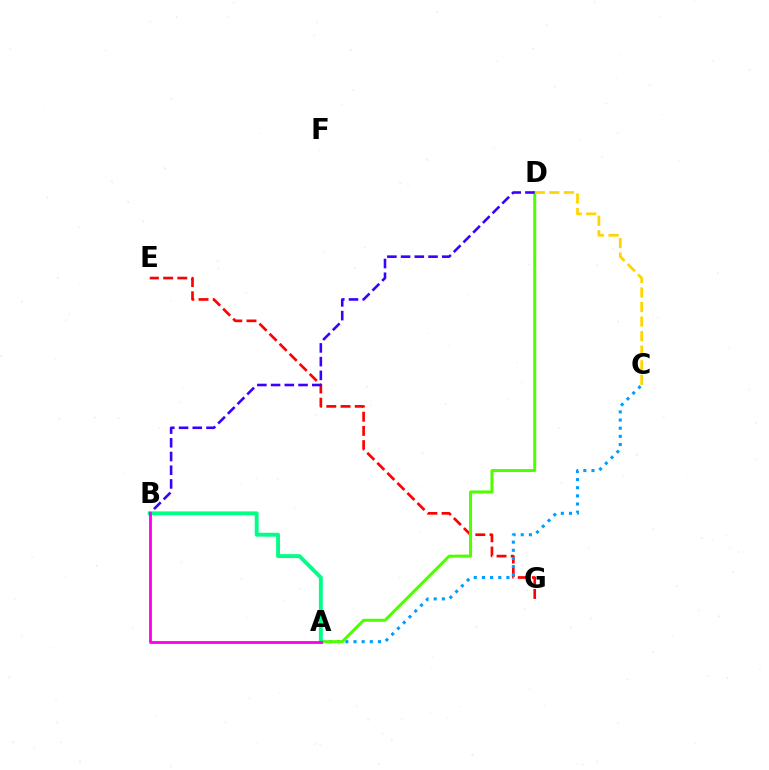{('E', 'G'): [{'color': '#ff0000', 'line_style': 'dashed', 'thickness': 1.93}], ('A', 'C'): [{'color': '#009eff', 'line_style': 'dotted', 'thickness': 2.22}], ('A', 'D'): [{'color': '#4fff00', 'line_style': 'solid', 'thickness': 2.16}], ('C', 'D'): [{'color': '#ffd500', 'line_style': 'dashed', 'thickness': 1.98}], ('B', 'D'): [{'color': '#3700ff', 'line_style': 'dashed', 'thickness': 1.86}], ('A', 'B'): [{'color': '#00ff86', 'line_style': 'solid', 'thickness': 2.8}, {'color': '#ff00ed', 'line_style': 'solid', 'thickness': 2.03}]}